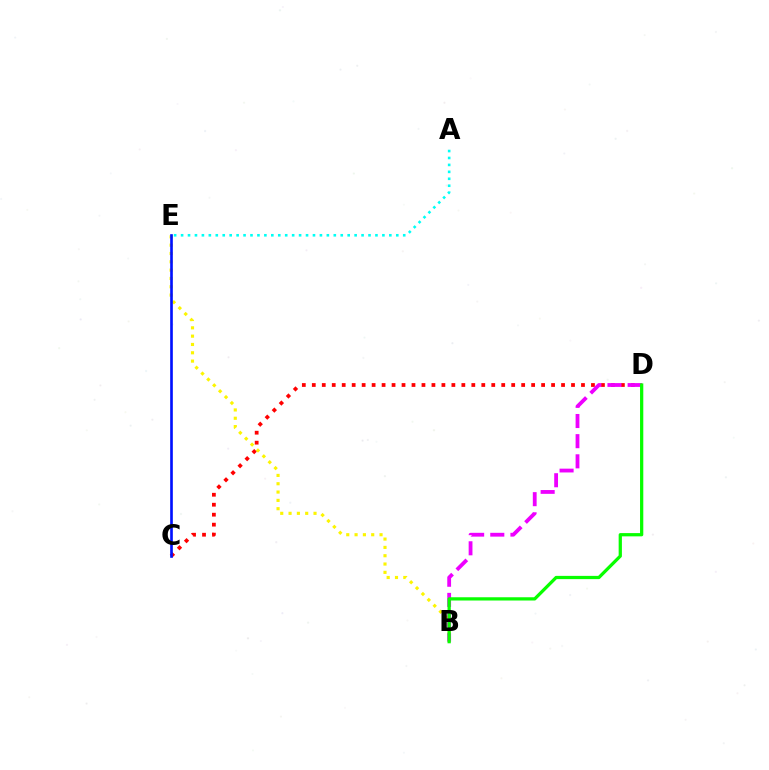{('A', 'E'): [{'color': '#00fff6', 'line_style': 'dotted', 'thickness': 1.89}], ('C', 'D'): [{'color': '#ff0000', 'line_style': 'dotted', 'thickness': 2.71}], ('B', 'E'): [{'color': '#fcf500', 'line_style': 'dotted', 'thickness': 2.26}], ('C', 'E'): [{'color': '#0010ff', 'line_style': 'solid', 'thickness': 1.91}], ('B', 'D'): [{'color': '#ee00ff', 'line_style': 'dashed', 'thickness': 2.74}, {'color': '#08ff00', 'line_style': 'solid', 'thickness': 2.34}]}